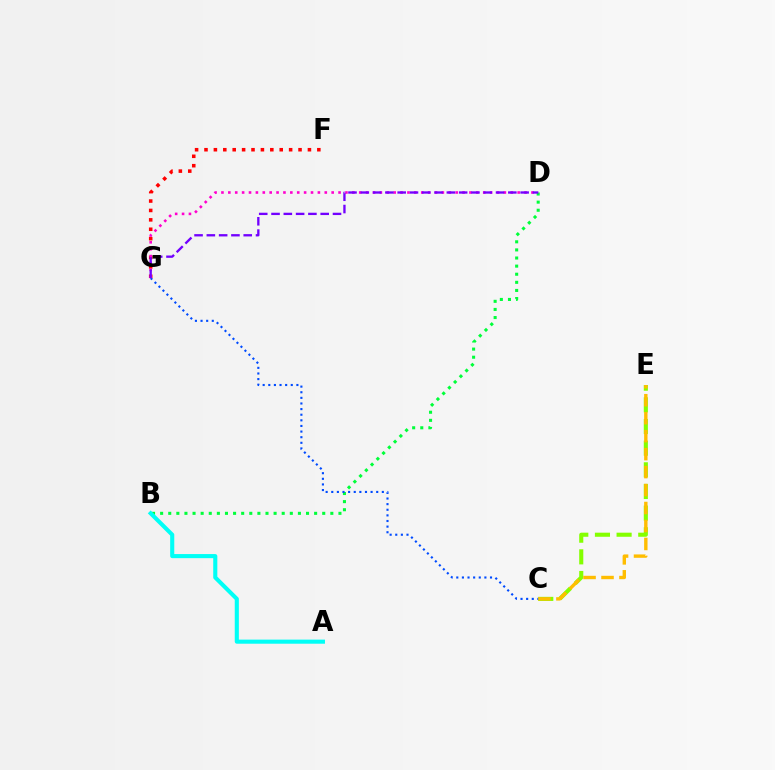{('C', 'E'): [{'color': '#84ff00', 'line_style': 'dashed', 'thickness': 2.94}, {'color': '#ffbd00', 'line_style': 'dashed', 'thickness': 2.44}], ('B', 'D'): [{'color': '#00ff39', 'line_style': 'dotted', 'thickness': 2.2}], ('C', 'G'): [{'color': '#004bff', 'line_style': 'dotted', 'thickness': 1.53}], ('F', 'G'): [{'color': '#ff0000', 'line_style': 'dotted', 'thickness': 2.56}], ('D', 'G'): [{'color': '#ff00cf', 'line_style': 'dotted', 'thickness': 1.87}, {'color': '#7200ff', 'line_style': 'dashed', 'thickness': 1.67}], ('A', 'B'): [{'color': '#00fff6', 'line_style': 'solid', 'thickness': 2.95}]}